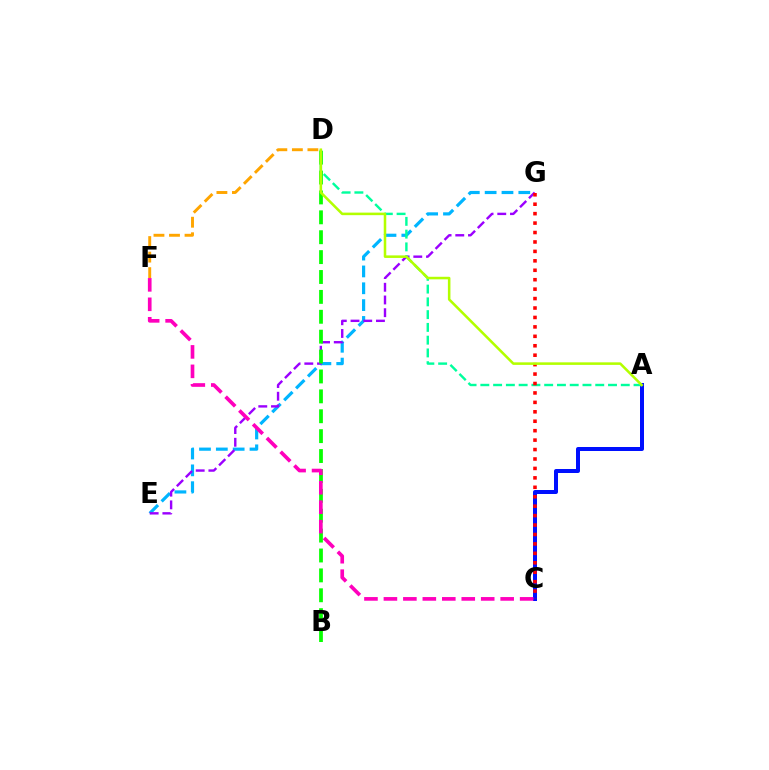{('E', 'G'): [{'color': '#00b5ff', 'line_style': 'dashed', 'thickness': 2.29}, {'color': '#9b00ff', 'line_style': 'dashed', 'thickness': 1.73}], ('D', 'F'): [{'color': '#ffa500', 'line_style': 'dashed', 'thickness': 2.11}], ('B', 'D'): [{'color': '#08ff00', 'line_style': 'dashed', 'thickness': 2.7}], ('A', 'C'): [{'color': '#0010ff', 'line_style': 'solid', 'thickness': 2.88}], ('A', 'D'): [{'color': '#00ff9d', 'line_style': 'dashed', 'thickness': 1.73}, {'color': '#b3ff00', 'line_style': 'solid', 'thickness': 1.83}], ('C', 'G'): [{'color': '#ff0000', 'line_style': 'dotted', 'thickness': 2.56}], ('C', 'F'): [{'color': '#ff00bd', 'line_style': 'dashed', 'thickness': 2.64}]}